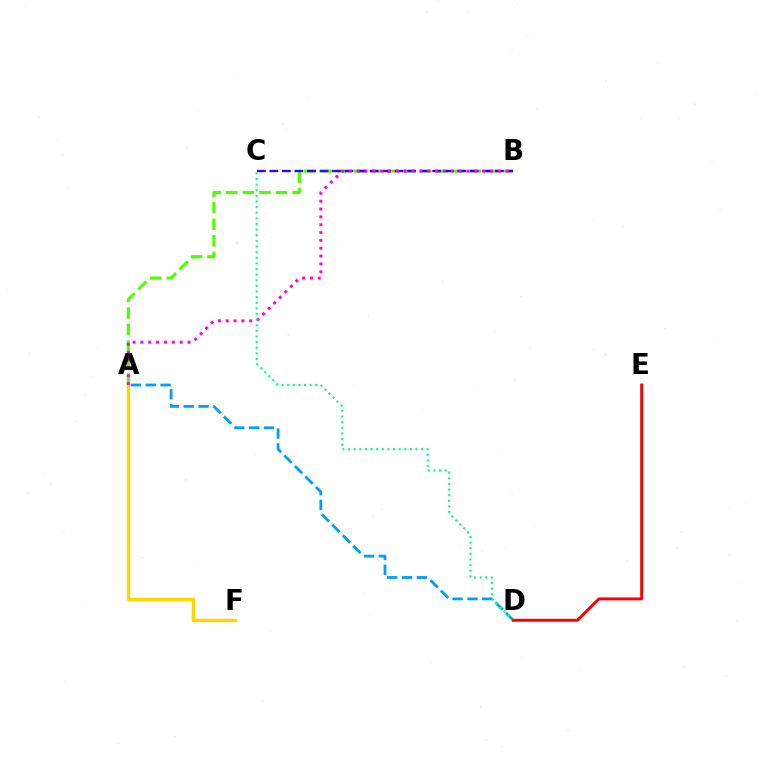{('A', 'B'): [{'color': '#4fff00', 'line_style': 'dashed', 'thickness': 2.25}, {'color': '#ff00ed', 'line_style': 'dotted', 'thickness': 2.13}], ('A', 'F'): [{'color': '#ffd500', 'line_style': 'solid', 'thickness': 2.45}], ('B', 'C'): [{'color': '#3700ff', 'line_style': 'dashed', 'thickness': 1.7}], ('A', 'D'): [{'color': '#009eff', 'line_style': 'dashed', 'thickness': 2.02}], ('C', 'D'): [{'color': '#00ff86', 'line_style': 'dotted', 'thickness': 1.53}], ('D', 'E'): [{'color': '#ff0000', 'line_style': 'solid', 'thickness': 2.12}]}